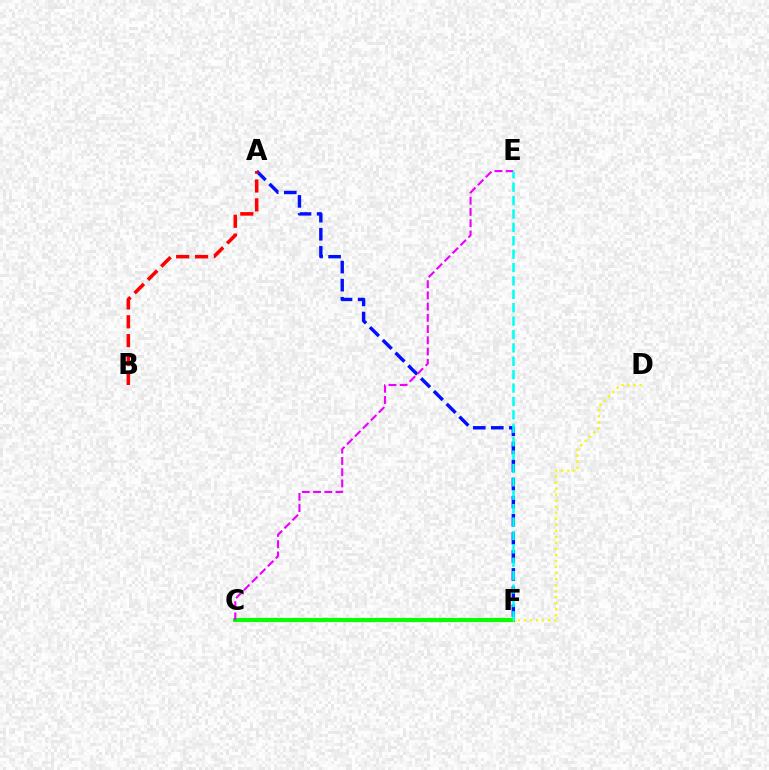{('A', 'F'): [{'color': '#0010ff', 'line_style': 'dashed', 'thickness': 2.46}], ('C', 'F'): [{'color': '#08ff00', 'line_style': 'solid', 'thickness': 2.99}], ('C', 'E'): [{'color': '#ee00ff', 'line_style': 'dashed', 'thickness': 1.53}], ('E', 'F'): [{'color': '#00fff6', 'line_style': 'dashed', 'thickness': 1.82}], ('A', 'B'): [{'color': '#ff0000', 'line_style': 'dashed', 'thickness': 2.56}], ('D', 'F'): [{'color': '#fcf500', 'line_style': 'dotted', 'thickness': 1.64}]}